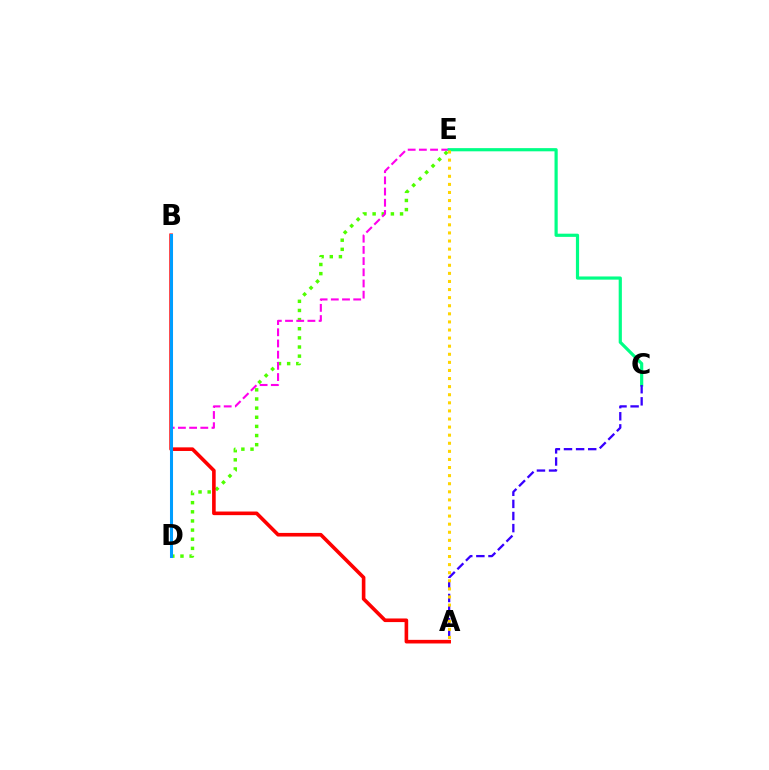{('D', 'E'): [{'color': '#4fff00', 'line_style': 'dotted', 'thickness': 2.48}, {'color': '#ff00ed', 'line_style': 'dashed', 'thickness': 1.52}], ('C', 'E'): [{'color': '#00ff86', 'line_style': 'solid', 'thickness': 2.29}], ('A', 'B'): [{'color': '#ff0000', 'line_style': 'solid', 'thickness': 2.6}], ('A', 'C'): [{'color': '#3700ff', 'line_style': 'dashed', 'thickness': 1.64}], ('B', 'D'): [{'color': '#009eff', 'line_style': 'solid', 'thickness': 2.19}], ('A', 'E'): [{'color': '#ffd500', 'line_style': 'dotted', 'thickness': 2.2}]}